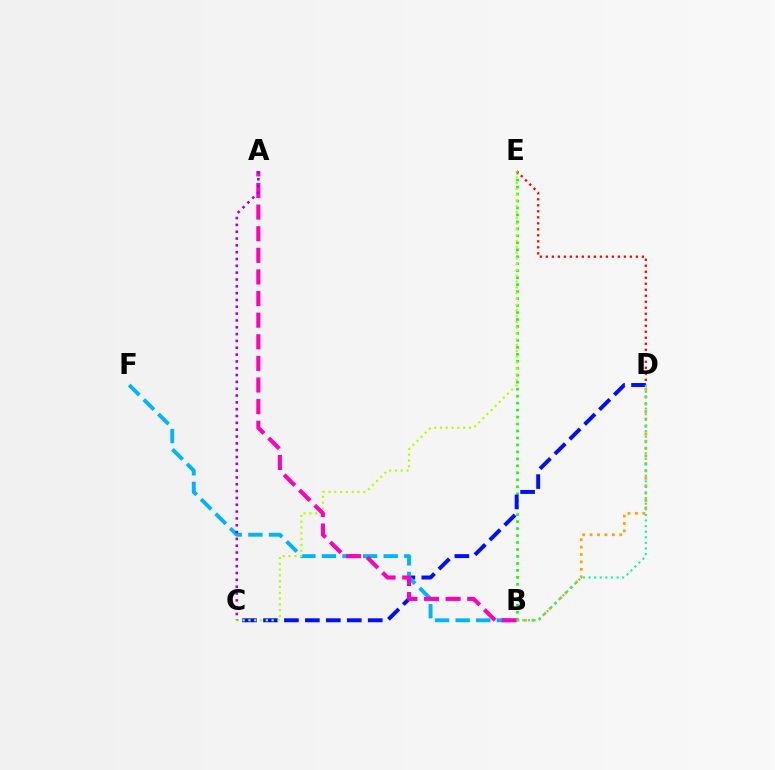{('B', 'E'): [{'color': '#08ff00', 'line_style': 'dotted', 'thickness': 1.89}], ('C', 'D'): [{'color': '#0010ff', 'line_style': 'dashed', 'thickness': 2.85}], ('D', 'E'): [{'color': '#ff0000', 'line_style': 'dotted', 'thickness': 1.63}], ('B', 'D'): [{'color': '#ffa500', 'line_style': 'dotted', 'thickness': 2.01}, {'color': '#00ff9d', 'line_style': 'dotted', 'thickness': 1.52}], ('B', 'F'): [{'color': '#00b5ff', 'line_style': 'dashed', 'thickness': 2.8}], ('C', 'E'): [{'color': '#b3ff00', 'line_style': 'dotted', 'thickness': 1.57}], ('A', 'B'): [{'color': '#ff00bd', 'line_style': 'dashed', 'thickness': 2.94}], ('A', 'C'): [{'color': '#9b00ff', 'line_style': 'dotted', 'thickness': 1.85}]}